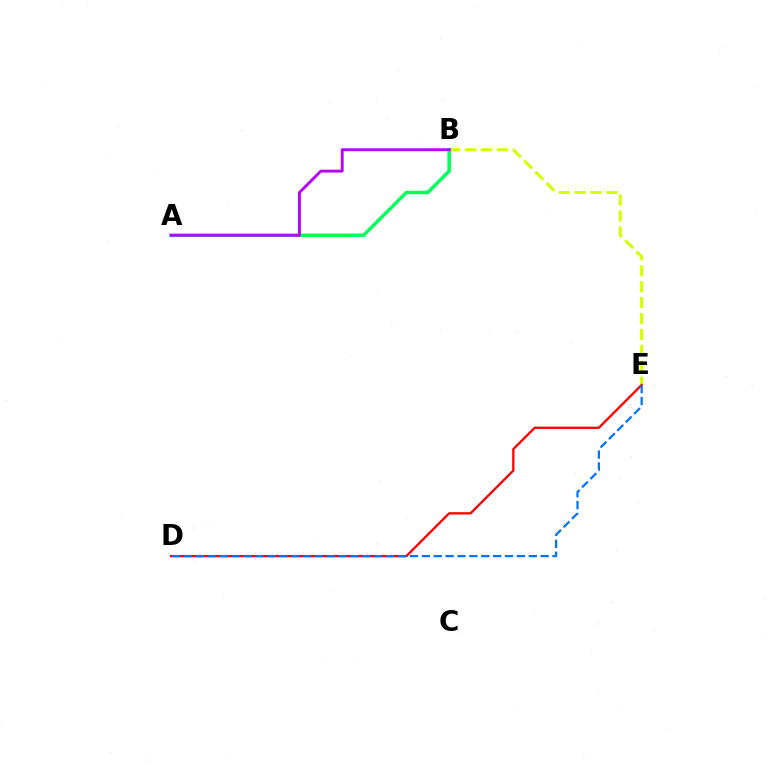{('B', 'E'): [{'color': '#d1ff00', 'line_style': 'dashed', 'thickness': 2.16}], ('D', 'E'): [{'color': '#ff0000', 'line_style': 'solid', 'thickness': 1.66}, {'color': '#0074ff', 'line_style': 'dashed', 'thickness': 1.61}], ('A', 'B'): [{'color': '#00ff5c', 'line_style': 'solid', 'thickness': 2.49}, {'color': '#b900ff', 'line_style': 'solid', 'thickness': 2.06}]}